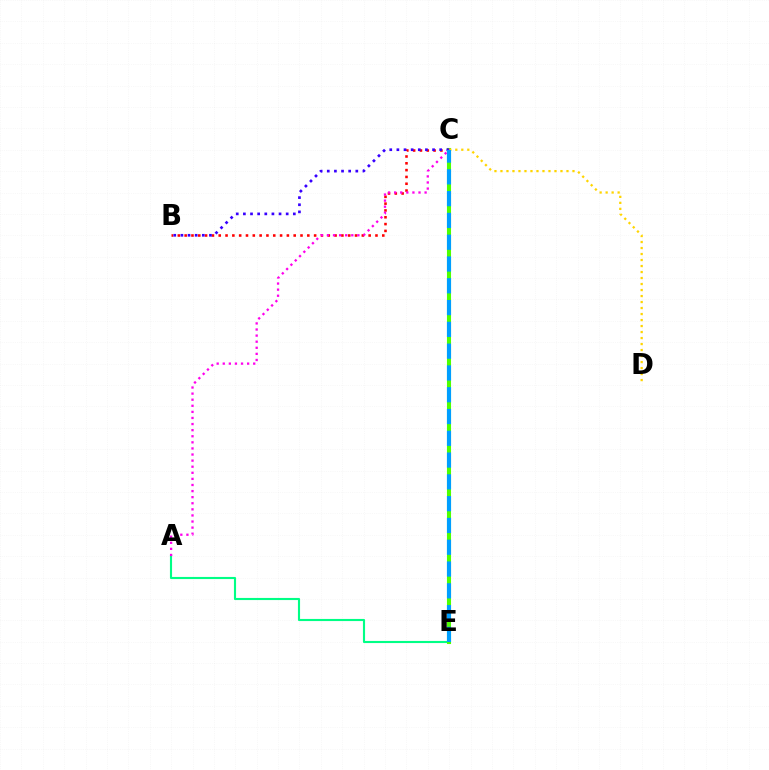{('A', 'E'): [{'color': '#00ff86', 'line_style': 'solid', 'thickness': 1.53}], ('C', 'E'): [{'color': '#4fff00', 'line_style': 'solid', 'thickness': 2.93}, {'color': '#009eff', 'line_style': 'dashed', 'thickness': 2.96}], ('B', 'C'): [{'color': '#ff0000', 'line_style': 'dotted', 'thickness': 1.85}, {'color': '#3700ff', 'line_style': 'dotted', 'thickness': 1.94}], ('C', 'D'): [{'color': '#ffd500', 'line_style': 'dotted', 'thickness': 1.63}], ('A', 'C'): [{'color': '#ff00ed', 'line_style': 'dotted', 'thickness': 1.66}]}